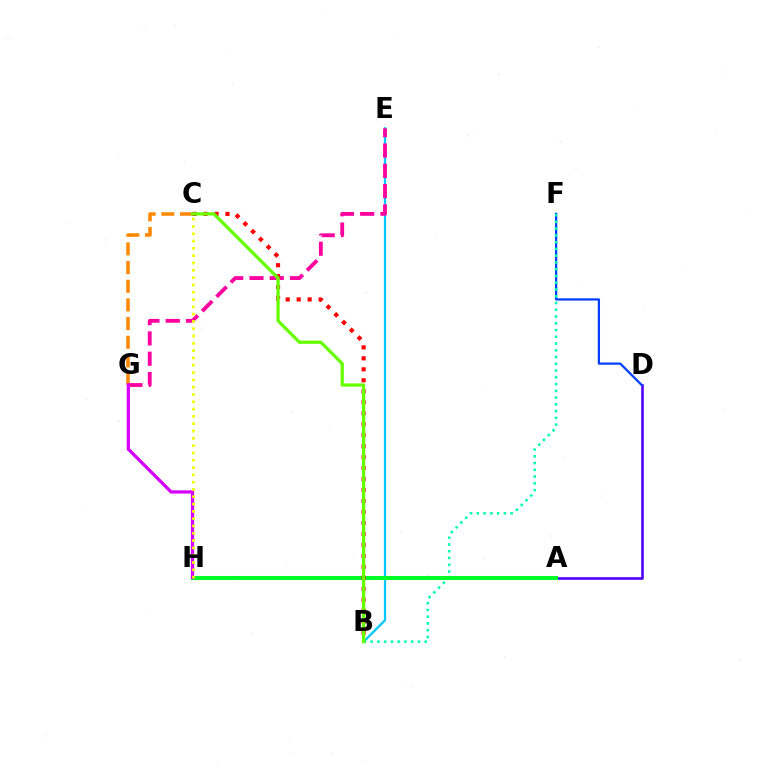{('B', 'E'): [{'color': '#00c7ff', 'line_style': 'solid', 'thickness': 1.64}], ('A', 'D'): [{'color': '#4f00ff', 'line_style': 'solid', 'thickness': 1.87}], ('C', 'G'): [{'color': '#ff8800', 'line_style': 'dashed', 'thickness': 2.54}], ('D', 'F'): [{'color': '#003fff', 'line_style': 'solid', 'thickness': 1.62}], ('B', 'F'): [{'color': '#00ffaf', 'line_style': 'dotted', 'thickness': 1.84}], ('E', 'G'): [{'color': '#ff00a0', 'line_style': 'dashed', 'thickness': 2.76}], ('A', 'H'): [{'color': '#00ff27', 'line_style': 'solid', 'thickness': 2.91}], ('G', 'H'): [{'color': '#d600ff', 'line_style': 'solid', 'thickness': 2.33}], ('B', 'C'): [{'color': '#ff0000', 'line_style': 'dotted', 'thickness': 2.98}, {'color': '#66ff00', 'line_style': 'solid', 'thickness': 2.33}], ('C', 'H'): [{'color': '#eeff00', 'line_style': 'dotted', 'thickness': 1.98}]}